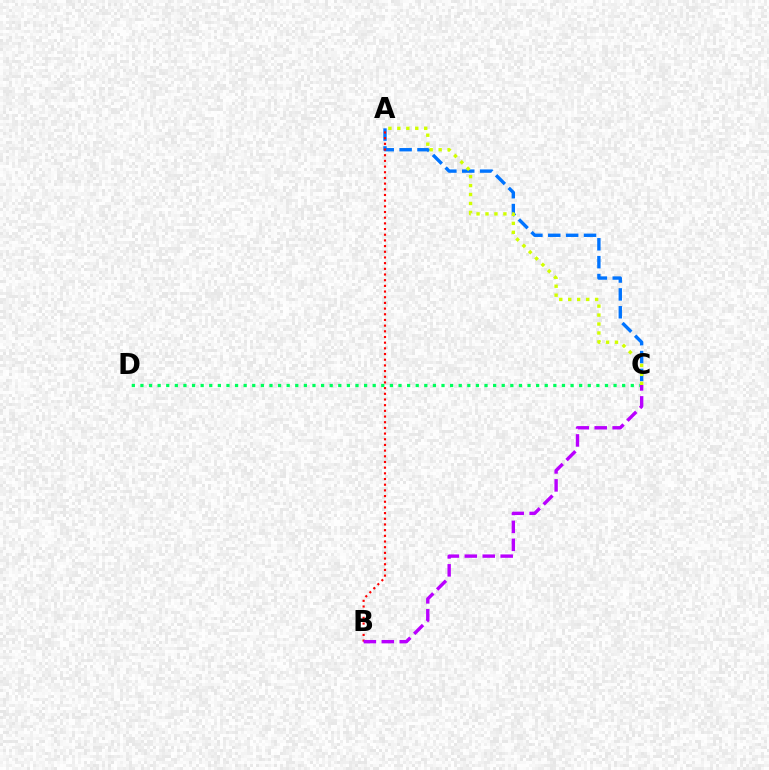{('A', 'C'): [{'color': '#0074ff', 'line_style': 'dashed', 'thickness': 2.43}, {'color': '#d1ff00', 'line_style': 'dotted', 'thickness': 2.43}], ('C', 'D'): [{'color': '#00ff5c', 'line_style': 'dotted', 'thickness': 2.34}], ('A', 'B'): [{'color': '#ff0000', 'line_style': 'dotted', 'thickness': 1.54}], ('B', 'C'): [{'color': '#b900ff', 'line_style': 'dashed', 'thickness': 2.44}]}